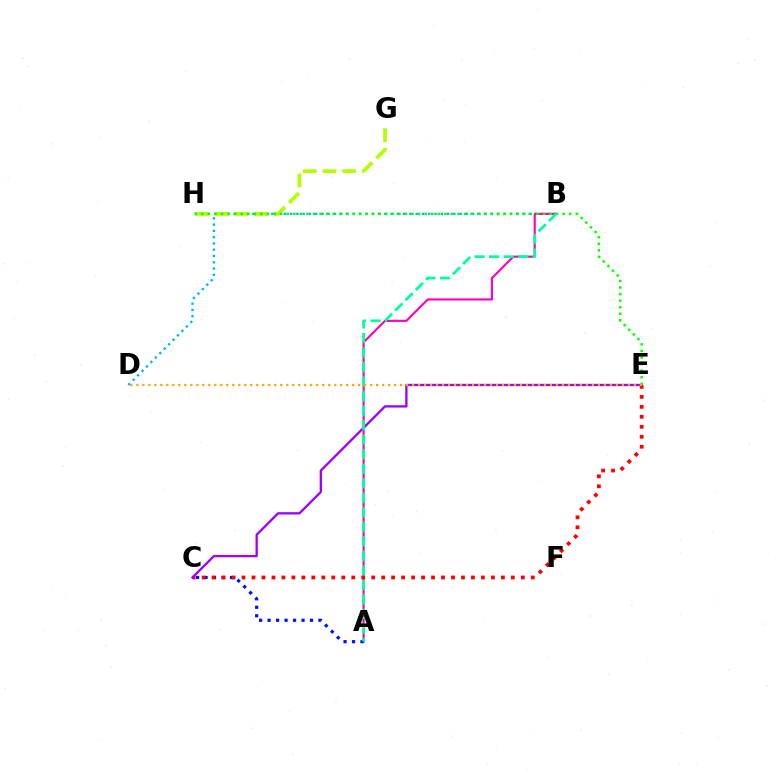{('B', 'D'): [{'color': '#00b5ff', 'line_style': 'dotted', 'thickness': 1.71}], ('A', 'B'): [{'color': '#ff00bd', 'line_style': 'solid', 'thickness': 1.54}, {'color': '#00ff9d', 'line_style': 'dashed', 'thickness': 1.97}], ('G', 'H'): [{'color': '#b3ff00', 'line_style': 'dashed', 'thickness': 2.68}], ('A', 'C'): [{'color': '#0010ff', 'line_style': 'dotted', 'thickness': 2.3}], ('C', 'E'): [{'color': '#ff0000', 'line_style': 'dotted', 'thickness': 2.71}, {'color': '#9b00ff', 'line_style': 'solid', 'thickness': 1.66}], ('E', 'H'): [{'color': '#08ff00', 'line_style': 'dotted', 'thickness': 1.79}], ('D', 'E'): [{'color': '#ffa500', 'line_style': 'dotted', 'thickness': 1.63}]}